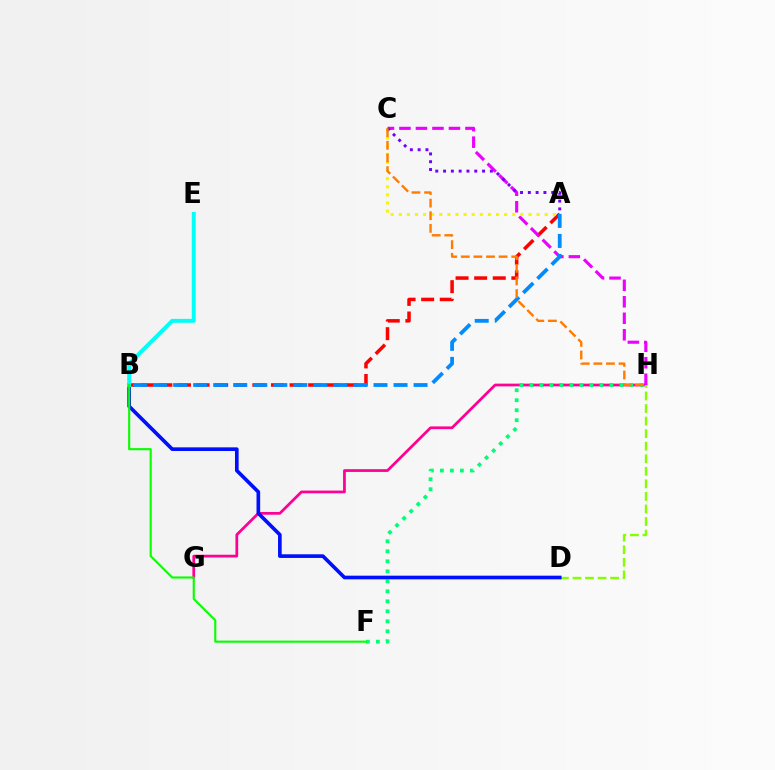{('G', 'H'): [{'color': '#ff0094', 'line_style': 'solid', 'thickness': 1.98}], ('D', 'H'): [{'color': '#84ff00', 'line_style': 'dashed', 'thickness': 1.71}], ('A', 'B'): [{'color': '#ff0000', 'line_style': 'dashed', 'thickness': 2.53}, {'color': '#008cff', 'line_style': 'dashed', 'thickness': 2.72}], ('F', 'H'): [{'color': '#00ff74', 'line_style': 'dotted', 'thickness': 2.72}], ('C', 'H'): [{'color': '#ee00ff', 'line_style': 'dashed', 'thickness': 2.24}, {'color': '#ff7c00', 'line_style': 'dashed', 'thickness': 1.71}], ('B', 'D'): [{'color': '#0010ff', 'line_style': 'solid', 'thickness': 2.63}], ('A', 'C'): [{'color': '#fcf500', 'line_style': 'dotted', 'thickness': 2.2}, {'color': '#7200ff', 'line_style': 'dotted', 'thickness': 2.12}], ('B', 'E'): [{'color': '#00fff6', 'line_style': 'solid', 'thickness': 2.83}], ('B', 'F'): [{'color': '#08ff00', 'line_style': 'solid', 'thickness': 1.53}]}